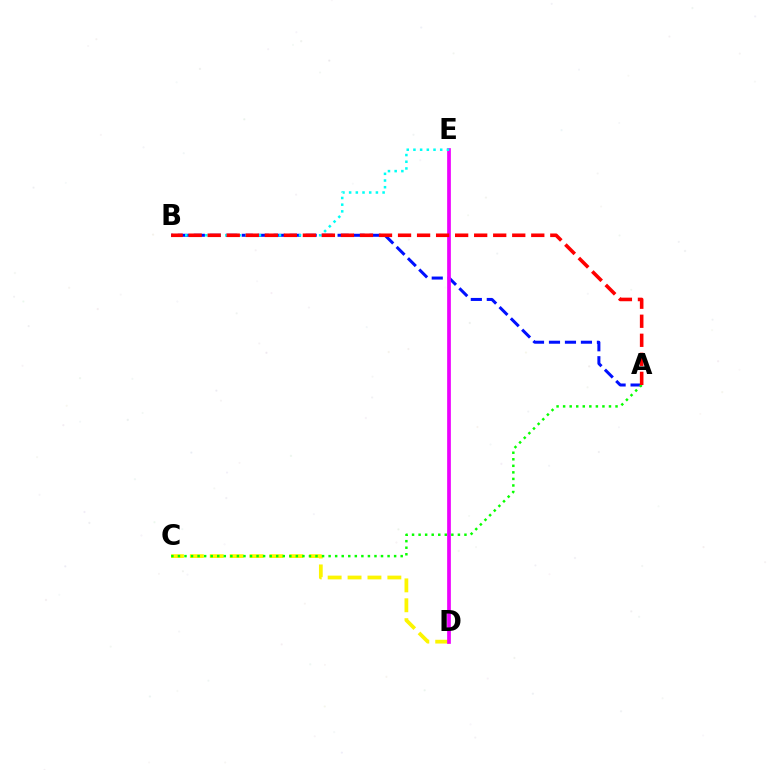{('C', 'D'): [{'color': '#fcf500', 'line_style': 'dashed', 'thickness': 2.7}], ('A', 'B'): [{'color': '#0010ff', 'line_style': 'dashed', 'thickness': 2.17}, {'color': '#ff0000', 'line_style': 'dashed', 'thickness': 2.59}], ('A', 'C'): [{'color': '#08ff00', 'line_style': 'dotted', 'thickness': 1.78}], ('D', 'E'): [{'color': '#ee00ff', 'line_style': 'solid', 'thickness': 2.67}], ('B', 'E'): [{'color': '#00fff6', 'line_style': 'dotted', 'thickness': 1.82}]}